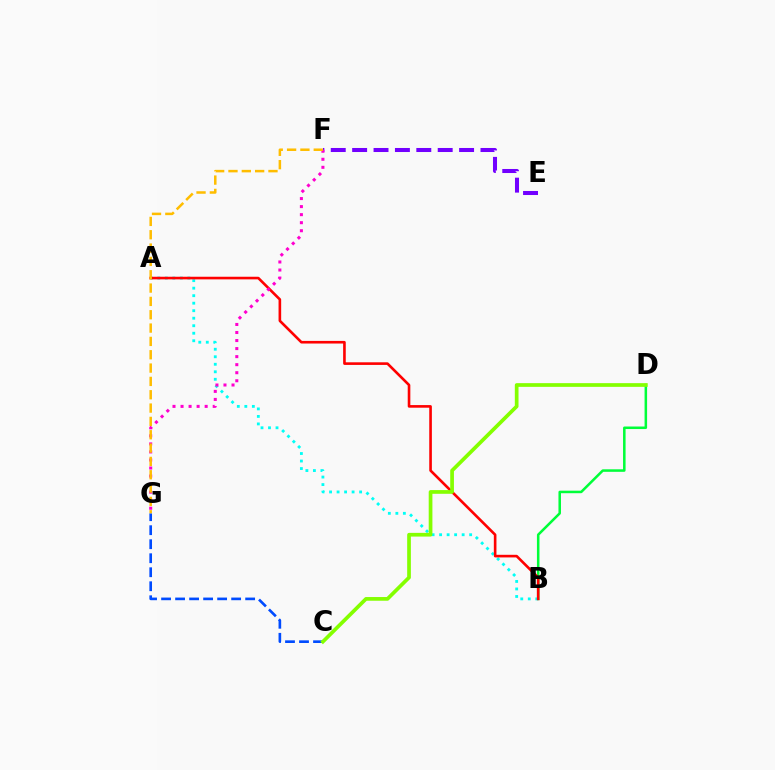{('B', 'D'): [{'color': '#00ff39', 'line_style': 'solid', 'thickness': 1.82}], ('E', 'F'): [{'color': '#7200ff', 'line_style': 'dashed', 'thickness': 2.91}], ('A', 'B'): [{'color': '#00fff6', 'line_style': 'dotted', 'thickness': 2.04}, {'color': '#ff0000', 'line_style': 'solid', 'thickness': 1.89}], ('C', 'G'): [{'color': '#004bff', 'line_style': 'dashed', 'thickness': 1.9}], ('C', 'D'): [{'color': '#84ff00', 'line_style': 'solid', 'thickness': 2.67}], ('F', 'G'): [{'color': '#ff00cf', 'line_style': 'dotted', 'thickness': 2.18}, {'color': '#ffbd00', 'line_style': 'dashed', 'thickness': 1.81}]}